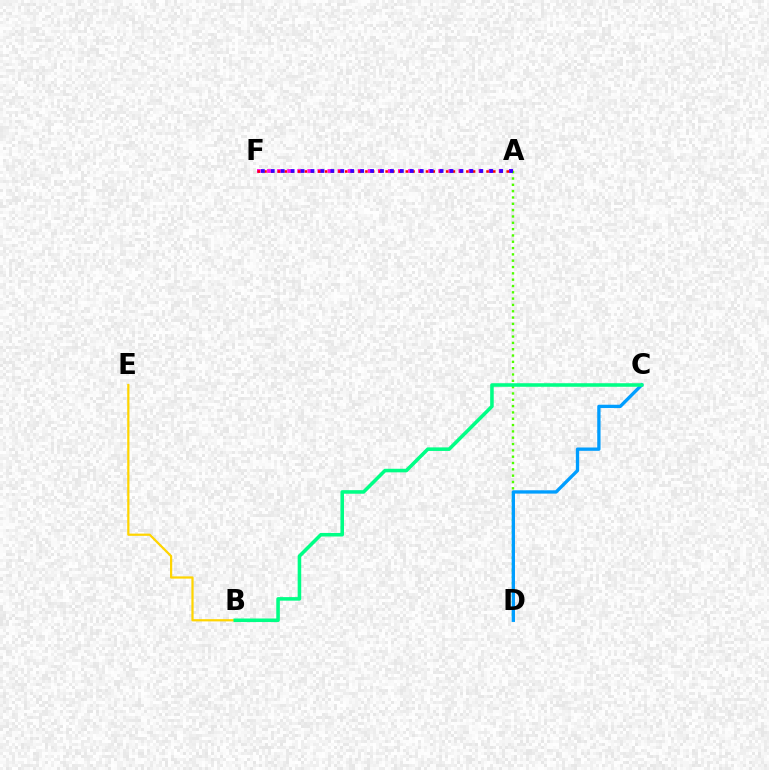{('A', 'F'): [{'color': '#ff00ed', 'line_style': 'dotted', 'thickness': 2.74}, {'color': '#ff0000', 'line_style': 'dotted', 'thickness': 1.83}, {'color': '#3700ff', 'line_style': 'dotted', 'thickness': 2.7}], ('A', 'D'): [{'color': '#4fff00', 'line_style': 'dotted', 'thickness': 1.72}], ('C', 'D'): [{'color': '#009eff', 'line_style': 'solid', 'thickness': 2.39}], ('B', 'E'): [{'color': '#ffd500', 'line_style': 'solid', 'thickness': 1.6}], ('B', 'C'): [{'color': '#00ff86', 'line_style': 'solid', 'thickness': 2.56}]}